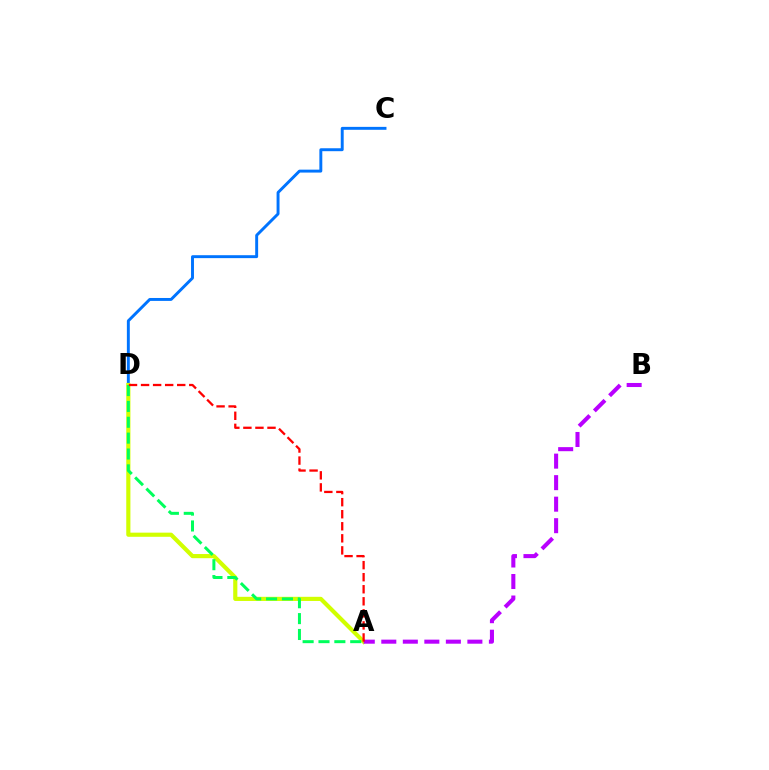{('C', 'D'): [{'color': '#0074ff', 'line_style': 'solid', 'thickness': 2.11}], ('A', 'D'): [{'color': '#d1ff00', 'line_style': 'solid', 'thickness': 2.99}, {'color': '#00ff5c', 'line_style': 'dashed', 'thickness': 2.16}, {'color': '#ff0000', 'line_style': 'dashed', 'thickness': 1.64}], ('A', 'B'): [{'color': '#b900ff', 'line_style': 'dashed', 'thickness': 2.92}]}